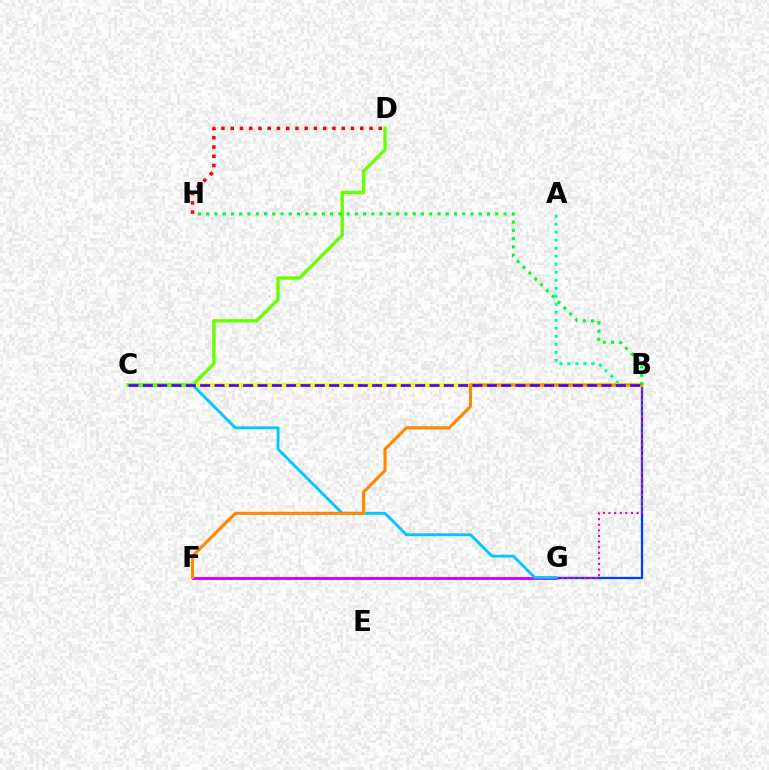{('A', 'B'): [{'color': '#00ffaf', 'line_style': 'dotted', 'thickness': 2.18}], ('B', 'G'): [{'color': '#003fff', 'line_style': 'solid', 'thickness': 1.65}, {'color': '#ff00a0', 'line_style': 'dotted', 'thickness': 1.52}], ('B', 'C'): [{'color': '#eeff00', 'line_style': 'solid', 'thickness': 2.76}, {'color': '#4f00ff', 'line_style': 'dashed', 'thickness': 1.95}], ('D', 'H'): [{'color': '#ff0000', 'line_style': 'dotted', 'thickness': 2.51}], ('F', 'G'): [{'color': '#d600ff', 'line_style': 'solid', 'thickness': 2.1}], ('C', 'G'): [{'color': '#00c7ff', 'line_style': 'solid', 'thickness': 2.05}], ('B', 'F'): [{'color': '#ff8800', 'line_style': 'solid', 'thickness': 2.22}], ('C', 'D'): [{'color': '#66ff00', 'line_style': 'solid', 'thickness': 2.39}], ('B', 'H'): [{'color': '#00ff27', 'line_style': 'dotted', 'thickness': 2.24}]}